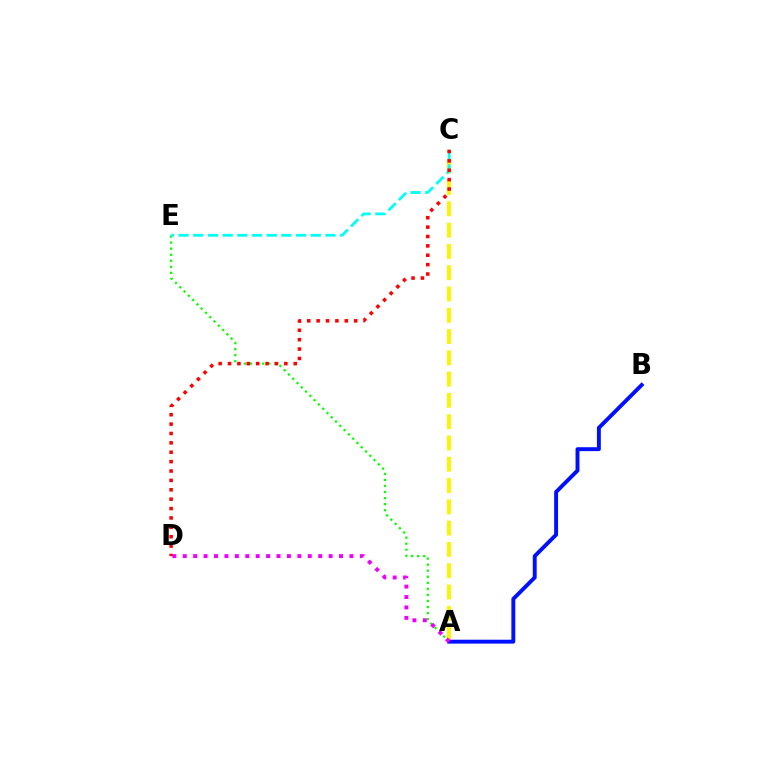{('A', 'C'): [{'color': '#fcf500', 'line_style': 'dashed', 'thickness': 2.89}], ('A', 'E'): [{'color': '#08ff00', 'line_style': 'dotted', 'thickness': 1.64}], ('C', 'E'): [{'color': '#00fff6', 'line_style': 'dashed', 'thickness': 2.0}], ('C', 'D'): [{'color': '#ff0000', 'line_style': 'dotted', 'thickness': 2.55}], ('A', 'B'): [{'color': '#0010ff', 'line_style': 'solid', 'thickness': 2.81}], ('A', 'D'): [{'color': '#ee00ff', 'line_style': 'dotted', 'thickness': 2.83}]}